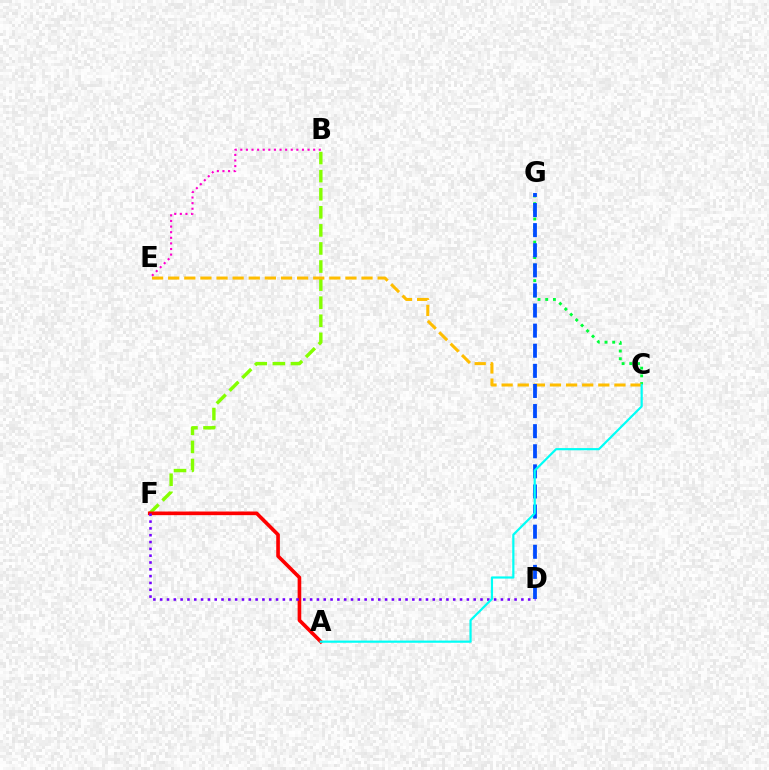{('B', 'F'): [{'color': '#84ff00', 'line_style': 'dashed', 'thickness': 2.46}], ('A', 'F'): [{'color': '#ff0000', 'line_style': 'solid', 'thickness': 2.62}], ('C', 'G'): [{'color': '#00ff39', 'line_style': 'dotted', 'thickness': 2.09}], ('C', 'E'): [{'color': '#ffbd00', 'line_style': 'dashed', 'thickness': 2.19}], ('D', 'G'): [{'color': '#004bff', 'line_style': 'dashed', 'thickness': 2.73}], ('D', 'F'): [{'color': '#7200ff', 'line_style': 'dotted', 'thickness': 1.85}], ('A', 'C'): [{'color': '#00fff6', 'line_style': 'solid', 'thickness': 1.58}], ('B', 'E'): [{'color': '#ff00cf', 'line_style': 'dotted', 'thickness': 1.52}]}